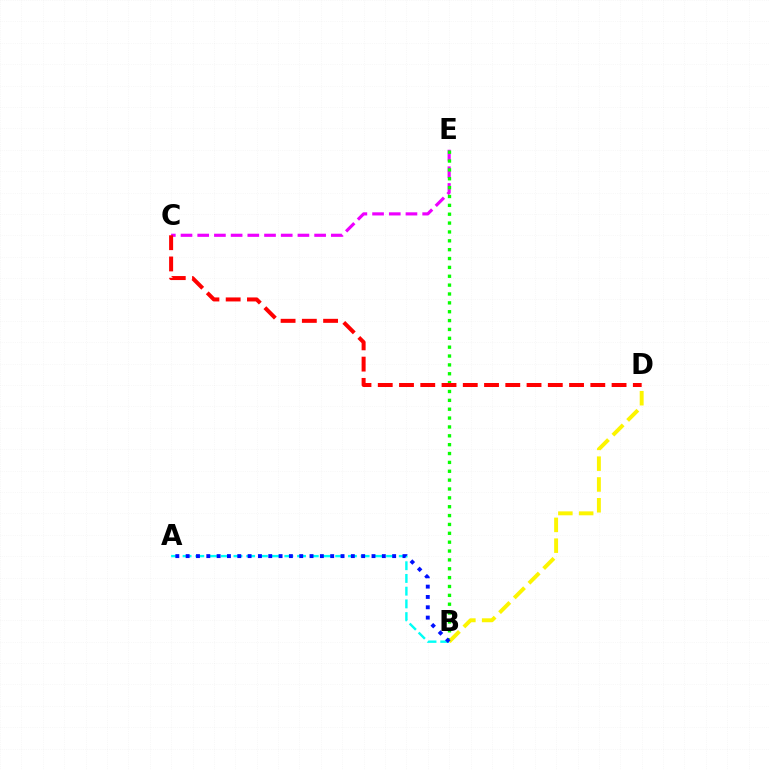{('C', 'E'): [{'color': '#ee00ff', 'line_style': 'dashed', 'thickness': 2.27}], ('B', 'E'): [{'color': '#08ff00', 'line_style': 'dotted', 'thickness': 2.41}], ('A', 'B'): [{'color': '#00fff6', 'line_style': 'dashed', 'thickness': 1.73}, {'color': '#0010ff', 'line_style': 'dotted', 'thickness': 2.81}], ('B', 'D'): [{'color': '#fcf500', 'line_style': 'dashed', 'thickness': 2.83}], ('C', 'D'): [{'color': '#ff0000', 'line_style': 'dashed', 'thickness': 2.89}]}